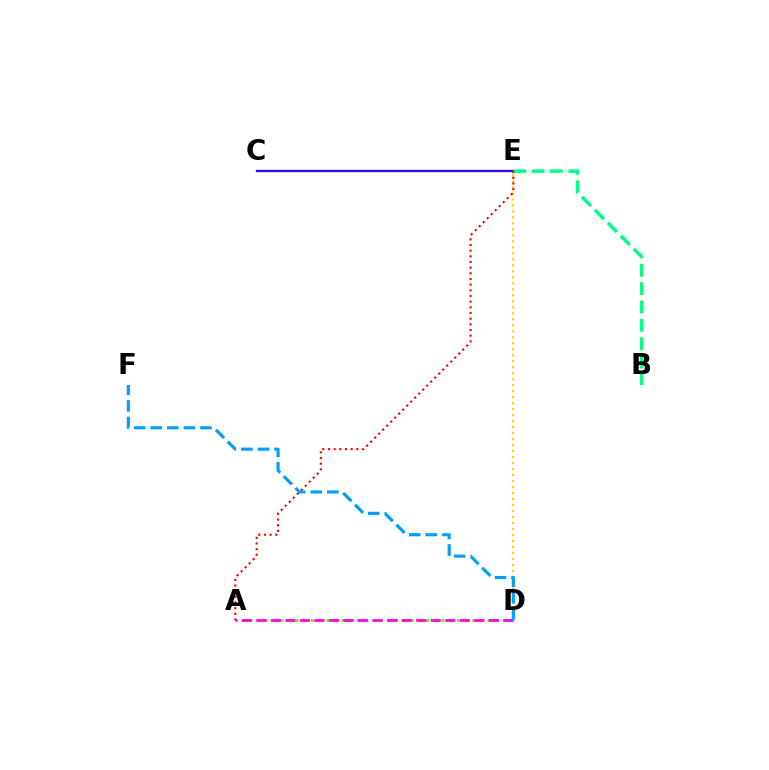{('C', 'E'): [{'color': '#3700ff', 'line_style': 'solid', 'thickness': 1.66}], ('A', 'D'): [{'color': '#4fff00', 'line_style': 'dotted', 'thickness': 2.09}, {'color': '#ff00ed', 'line_style': 'dashed', 'thickness': 1.97}], ('D', 'E'): [{'color': '#ffd500', 'line_style': 'dotted', 'thickness': 1.63}], ('B', 'E'): [{'color': '#00ff86', 'line_style': 'dashed', 'thickness': 2.49}], ('A', 'E'): [{'color': '#ff0000', 'line_style': 'dotted', 'thickness': 1.54}], ('D', 'F'): [{'color': '#009eff', 'line_style': 'dashed', 'thickness': 2.25}]}